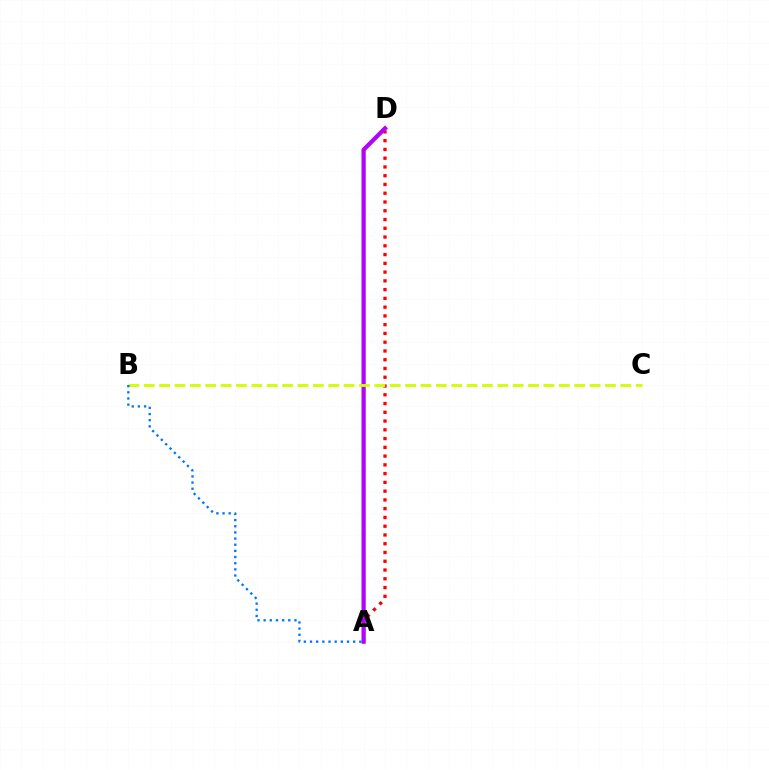{('A', 'D'): [{'color': '#ff0000', 'line_style': 'dotted', 'thickness': 2.38}, {'color': '#00ff5c', 'line_style': 'solid', 'thickness': 2.47}, {'color': '#b900ff', 'line_style': 'solid', 'thickness': 2.99}], ('B', 'C'): [{'color': '#d1ff00', 'line_style': 'dashed', 'thickness': 2.09}], ('A', 'B'): [{'color': '#0074ff', 'line_style': 'dotted', 'thickness': 1.67}]}